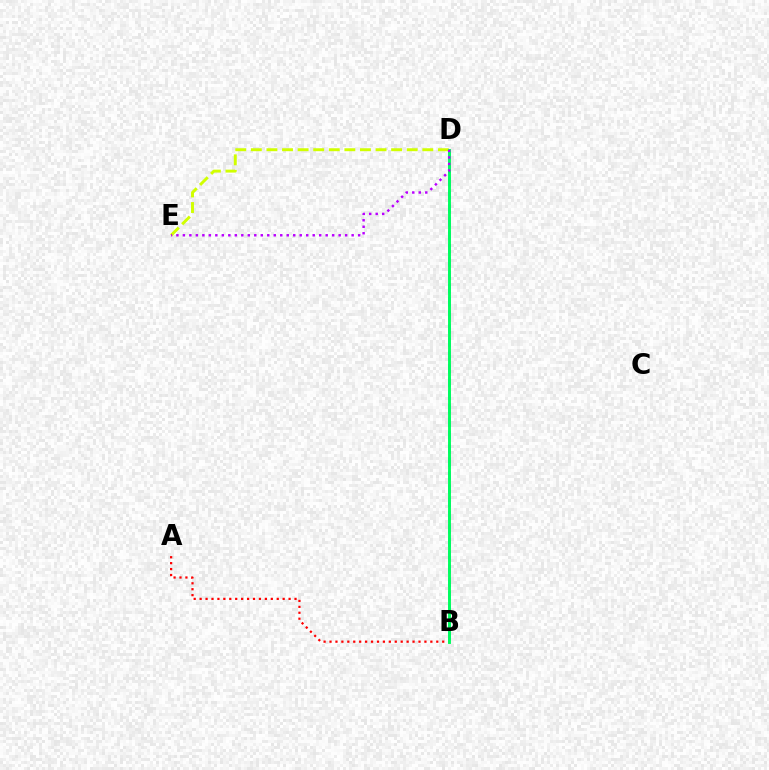{('D', 'E'): [{'color': '#d1ff00', 'line_style': 'dashed', 'thickness': 2.12}, {'color': '#b900ff', 'line_style': 'dotted', 'thickness': 1.76}], ('B', 'D'): [{'color': '#0074ff', 'line_style': 'dashed', 'thickness': 1.81}, {'color': '#00ff5c', 'line_style': 'solid', 'thickness': 2.09}], ('A', 'B'): [{'color': '#ff0000', 'line_style': 'dotted', 'thickness': 1.61}]}